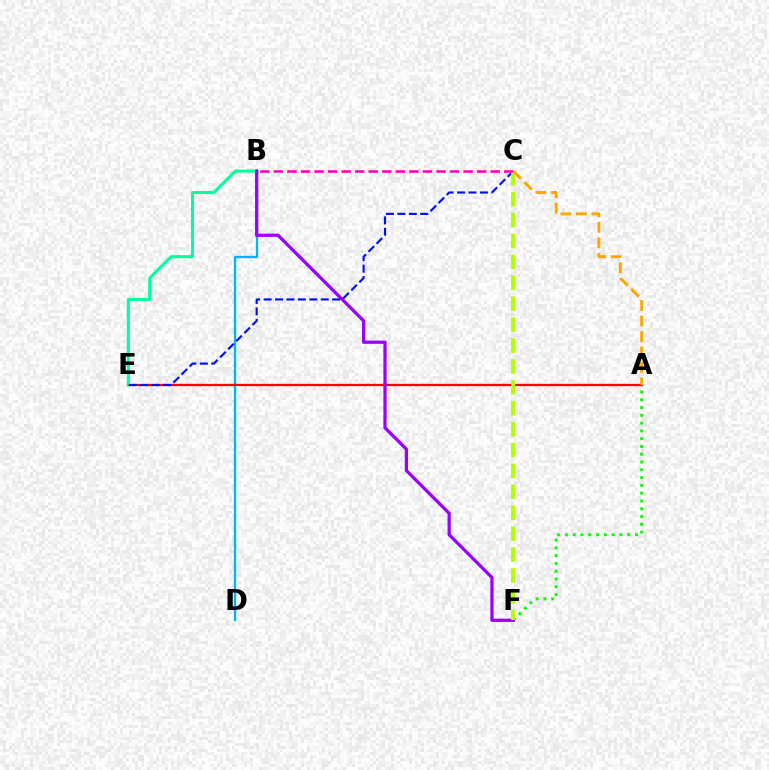{('B', 'D'): [{'color': '#00b5ff', 'line_style': 'solid', 'thickness': 1.66}], ('A', 'F'): [{'color': '#08ff00', 'line_style': 'dotted', 'thickness': 2.12}], ('A', 'E'): [{'color': '#ff0000', 'line_style': 'solid', 'thickness': 1.64}], ('B', 'E'): [{'color': '#00ff9d', 'line_style': 'solid', 'thickness': 2.2}], ('B', 'F'): [{'color': '#9b00ff', 'line_style': 'solid', 'thickness': 2.33}], ('C', 'E'): [{'color': '#0010ff', 'line_style': 'dashed', 'thickness': 1.55}], ('C', 'F'): [{'color': '#b3ff00', 'line_style': 'dashed', 'thickness': 2.84}], ('B', 'C'): [{'color': '#ff00bd', 'line_style': 'dashed', 'thickness': 1.84}], ('A', 'C'): [{'color': '#ffa500', 'line_style': 'dashed', 'thickness': 2.1}]}